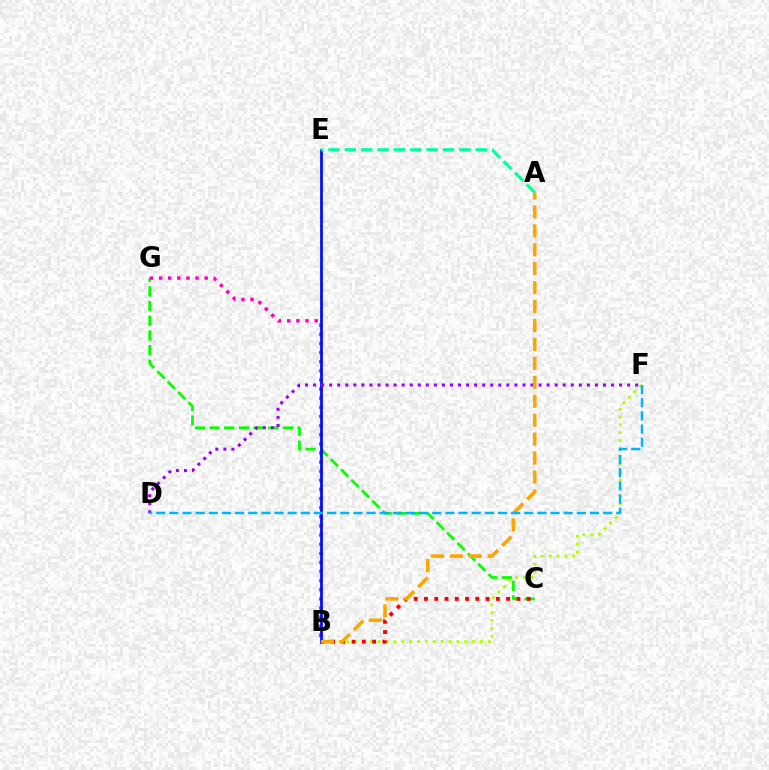{('C', 'G'): [{'color': '#08ff00', 'line_style': 'dashed', 'thickness': 1.99}], ('B', 'F'): [{'color': '#b3ff00', 'line_style': 'dotted', 'thickness': 2.14}], ('B', 'G'): [{'color': '#ff00bd', 'line_style': 'dotted', 'thickness': 2.48}], ('B', 'C'): [{'color': '#ff0000', 'line_style': 'dotted', 'thickness': 2.79}], ('B', 'E'): [{'color': '#0010ff', 'line_style': 'solid', 'thickness': 2.0}], ('D', 'F'): [{'color': '#9b00ff', 'line_style': 'dotted', 'thickness': 2.19}, {'color': '#00b5ff', 'line_style': 'dashed', 'thickness': 1.79}], ('A', 'E'): [{'color': '#00ff9d', 'line_style': 'dashed', 'thickness': 2.22}], ('A', 'B'): [{'color': '#ffa500', 'line_style': 'dashed', 'thickness': 2.57}]}